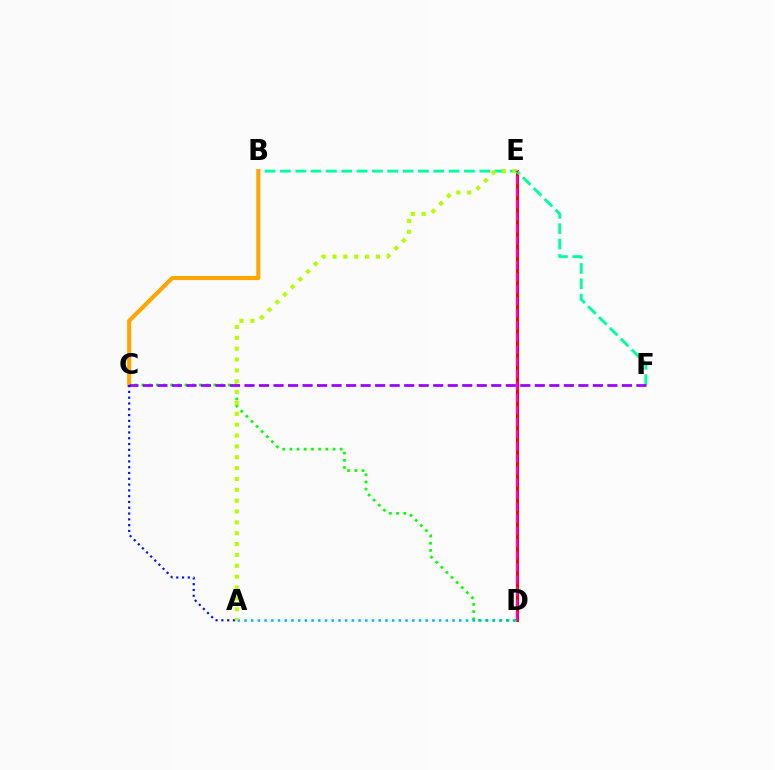{('D', 'E'): [{'color': '#ff0000', 'line_style': 'solid', 'thickness': 2.19}, {'color': '#ff00bd', 'line_style': 'dashed', 'thickness': 1.64}], ('C', 'D'): [{'color': '#08ff00', 'line_style': 'dotted', 'thickness': 1.95}], ('B', 'F'): [{'color': '#00ff9d', 'line_style': 'dashed', 'thickness': 2.08}], ('B', 'C'): [{'color': '#ffa500', 'line_style': 'solid', 'thickness': 2.95}], ('C', 'F'): [{'color': '#9b00ff', 'line_style': 'dashed', 'thickness': 1.97}], ('A', 'D'): [{'color': '#00b5ff', 'line_style': 'dotted', 'thickness': 1.82}], ('A', 'C'): [{'color': '#0010ff', 'line_style': 'dotted', 'thickness': 1.57}], ('A', 'E'): [{'color': '#b3ff00', 'line_style': 'dotted', 'thickness': 2.95}]}